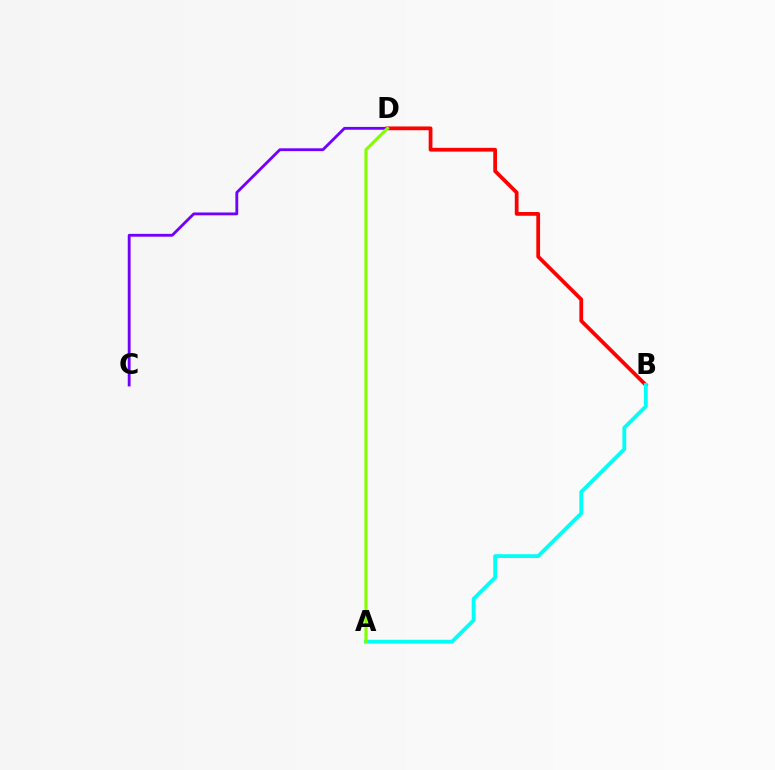{('C', 'D'): [{'color': '#7200ff', 'line_style': 'solid', 'thickness': 2.04}], ('B', 'D'): [{'color': '#ff0000', 'line_style': 'solid', 'thickness': 2.71}], ('A', 'B'): [{'color': '#00fff6', 'line_style': 'solid', 'thickness': 2.74}], ('A', 'D'): [{'color': '#84ff00', 'line_style': 'solid', 'thickness': 2.24}]}